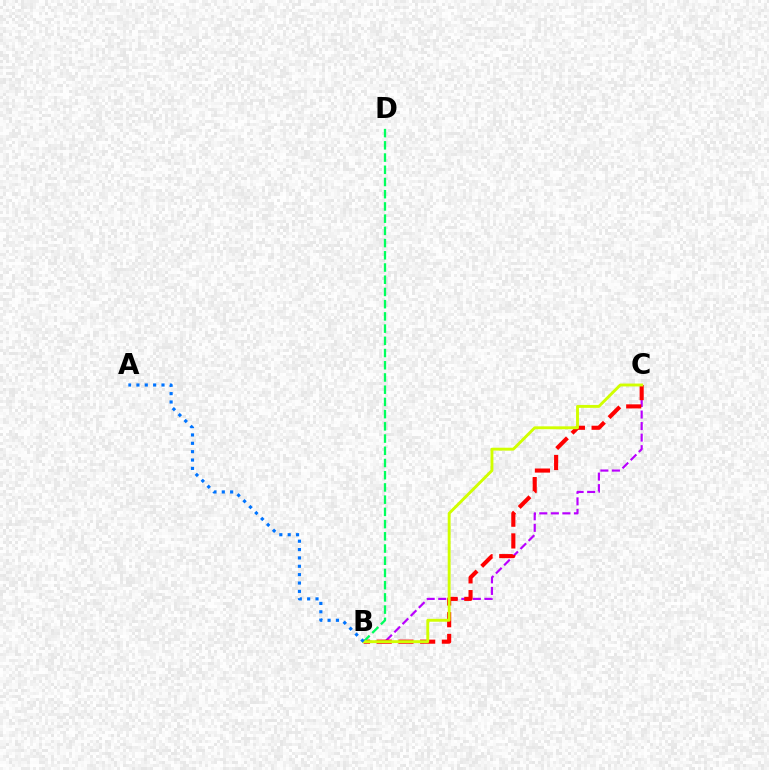{('B', 'C'): [{'color': '#b900ff', 'line_style': 'dashed', 'thickness': 1.57}, {'color': '#ff0000', 'line_style': 'dashed', 'thickness': 2.95}, {'color': '#d1ff00', 'line_style': 'solid', 'thickness': 2.08}], ('B', 'D'): [{'color': '#00ff5c', 'line_style': 'dashed', 'thickness': 1.66}], ('A', 'B'): [{'color': '#0074ff', 'line_style': 'dotted', 'thickness': 2.27}]}